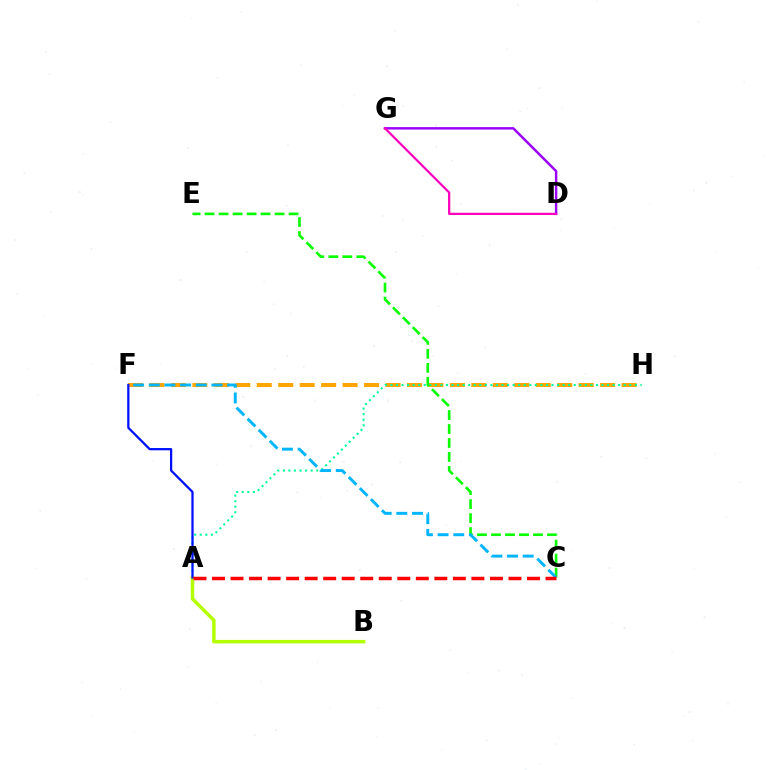{('F', 'H'): [{'color': '#ffa500', 'line_style': 'dashed', 'thickness': 2.92}], ('D', 'G'): [{'color': '#9b00ff', 'line_style': 'solid', 'thickness': 1.76}, {'color': '#ff00bd', 'line_style': 'solid', 'thickness': 1.61}], ('A', 'H'): [{'color': '#00ff9d', 'line_style': 'dotted', 'thickness': 1.51}], ('C', 'E'): [{'color': '#08ff00', 'line_style': 'dashed', 'thickness': 1.9}], ('A', 'B'): [{'color': '#b3ff00', 'line_style': 'solid', 'thickness': 2.51}], ('A', 'F'): [{'color': '#0010ff', 'line_style': 'solid', 'thickness': 1.63}], ('C', 'F'): [{'color': '#00b5ff', 'line_style': 'dashed', 'thickness': 2.13}], ('A', 'C'): [{'color': '#ff0000', 'line_style': 'dashed', 'thickness': 2.52}]}